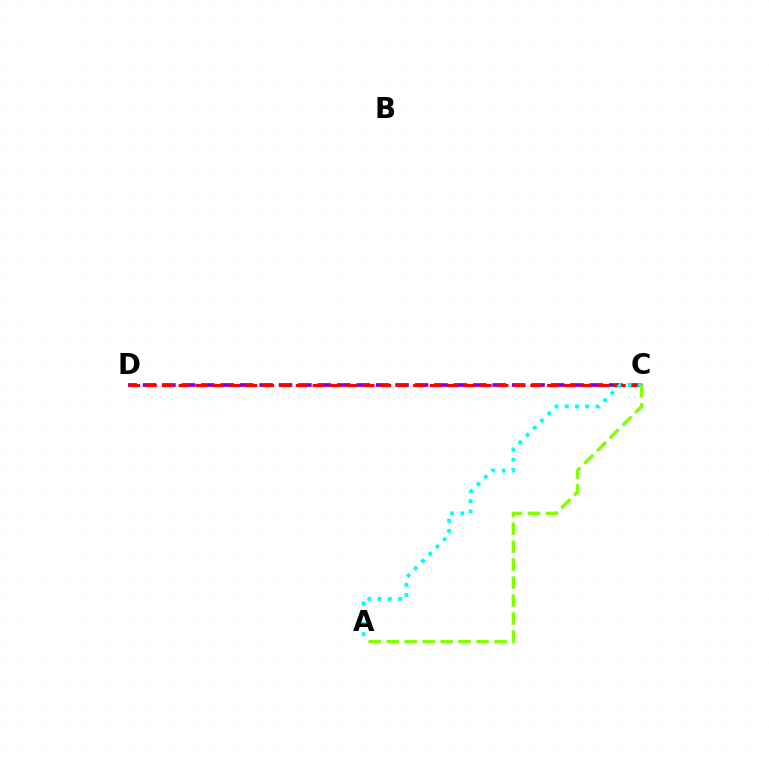{('C', 'D'): [{'color': '#7200ff', 'line_style': 'dashed', 'thickness': 2.64}, {'color': '#ff0000', 'line_style': 'dashed', 'thickness': 2.28}], ('A', 'C'): [{'color': '#00fff6', 'line_style': 'dotted', 'thickness': 2.78}, {'color': '#84ff00', 'line_style': 'dashed', 'thickness': 2.44}]}